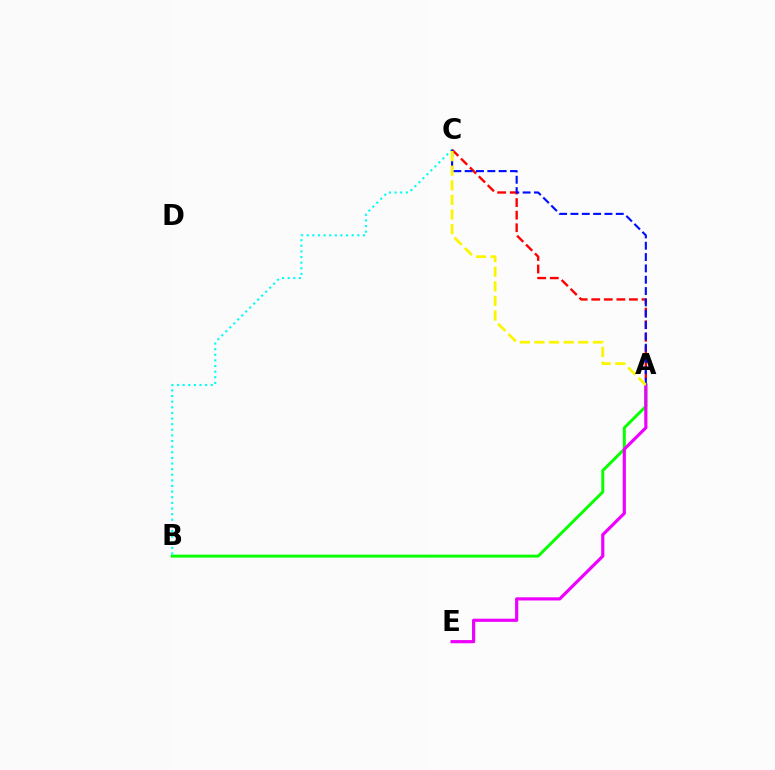{('A', 'B'): [{'color': '#08ff00', 'line_style': 'solid', 'thickness': 2.12}], ('B', 'C'): [{'color': '#00fff6', 'line_style': 'dotted', 'thickness': 1.53}], ('A', 'C'): [{'color': '#ff0000', 'line_style': 'dashed', 'thickness': 1.71}, {'color': '#0010ff', 'line_style': 'dashed', 'thickness': 1.54}, {'color': '#fcf500', 'line_style': 'dashed', 'thickness': 1.98}], ('A', 'E'): [{'color': '#ee00ff', 'line_style': 'solid', 'thickness': 2.29}]}